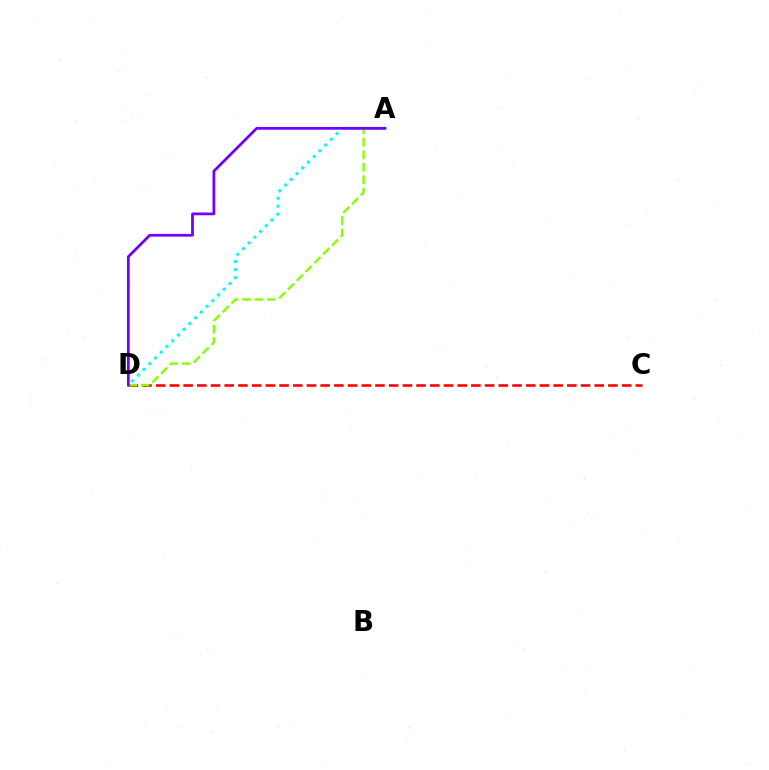{('A', 'D'): [{'color': '#00fff6', 'line_style': 'dotted', 'thickness': 2.2}, {'color': '#84ff00', 'line_style': 'dashed', 'thickness': 1.69}, {'color': '#7200ff', 'line_style': 'solid', 'thickness': 1.99}], ('C', 'D'): [{'color': '#ff0000', 'line_style': 'dashed', 'thickness': 1.86}]}